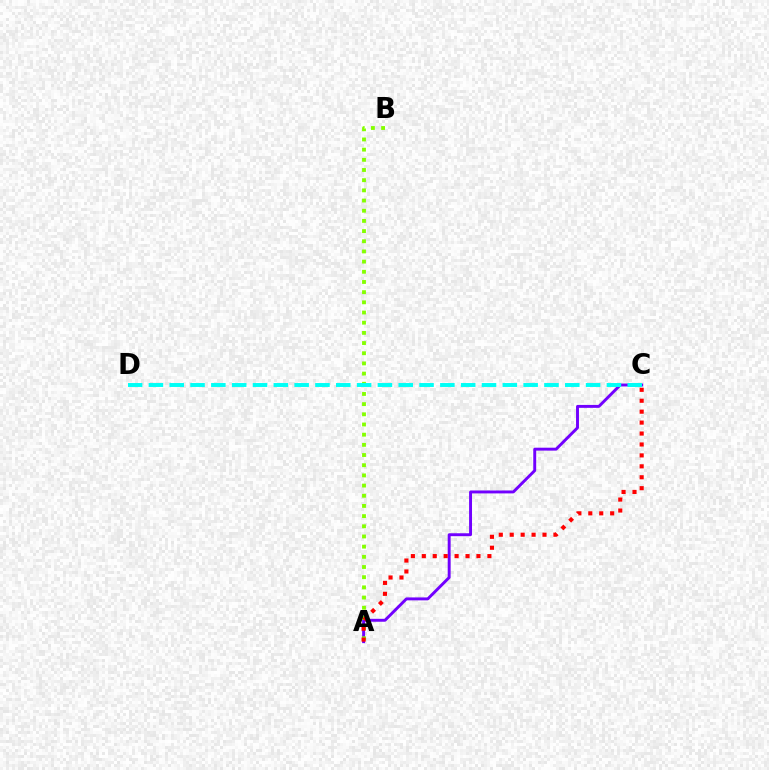{('A', 'C'): [{'color': '#7200ff', 'line_style': 'solid', 'thickness': 2.1}, {'color': '#ff0000', 'line_style': 'dotted', 'thickness': 2.97}], ('A', 'B'): [{'color': '#84ff00', 'line_style': 'dotted', 'thickness': 2.77}], ('C', 'D'): [{'color': '#00fff6', 'line_style': 'dashed', 'thickness': 2.83}]}